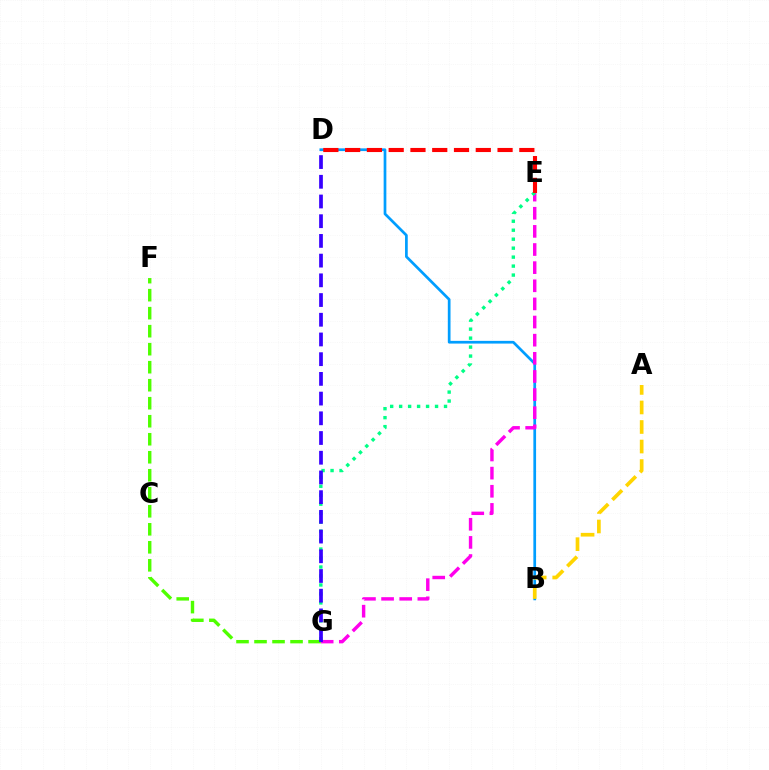{('B', 'D'): [{'color': '#009eff', 'line_style': 'solid', 'thickness': 1.95}], ('E', 'G'): [{'color': '#ff00ed', 'line_style': 'dashed', 'thickness': 2.46}, {'color': '#00ff86', 'line_style': 'dotted', 'thickness': 2.44}], ('F', 'G'): [{'color': '#4fff00', 'line_style': 'dashed', 'thickness': 2.45}], ('A', 'B'): [{'color': '#ffd500', 'line_style': 'dashed', 'thickness': 2.65}], ('D', 'E'): [{'color': '#ff0000', 'line_style': 'dashed', 'thickness': 2.96}], ('D', 'G'): [{'color': '#3700ff', 'line_style': 'dashed', 'thickness': 2.68}]}